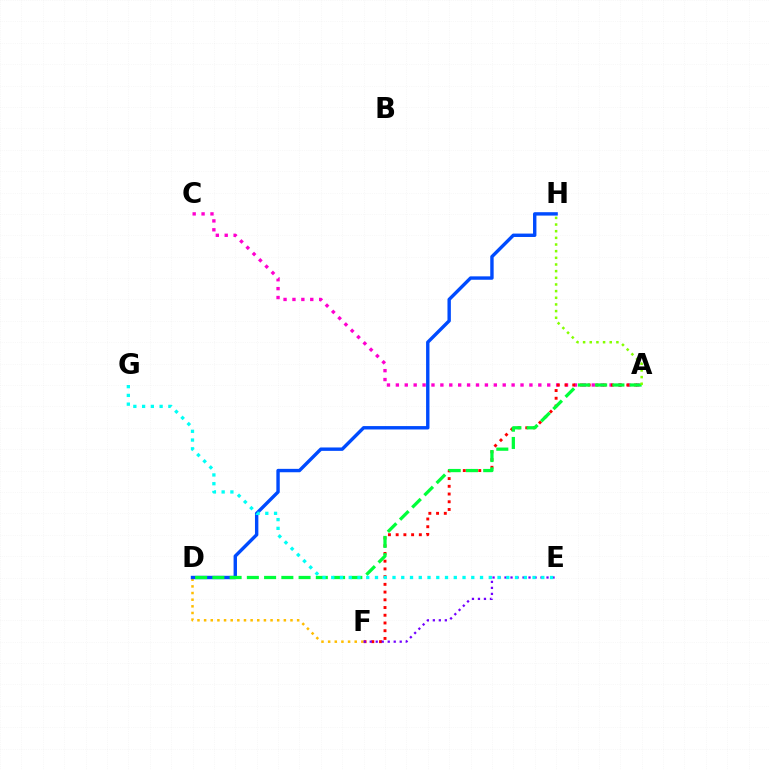{('A', 'C'): [{'color': '#ff00cf', 'line_style': 'dotted', 'thickness': 2.42}], ('A', 'F'): [{'color': '#ff0000', 'line_style': 'dotted', 'thickness': 2.1}], ('D', 'F'): [{'color': '#ffbd00', 'line_style': 'dotted', 'thickness': 1.81}], ('E', 'F'): [{'color': '#7200ff', 'line_style': 'dotted', 'thickness': 1.63}], ('D', 'H'): [{'color': '#004bff', 'line_style': 'solid', 'thickness': 2.45}], ('A', 'D'): [{'color': '#00ff39', 'line_style': 'dashed', 'thickness': 2.34}], ('A', 'H'): [{'color': '#84ff00', 'line_style': 'dotted', 'thickness': 1.81}], ('E', 'G'): [{'color': '#00fff6', 'line_style': 'dotted', 'thickness': 2.38}]}